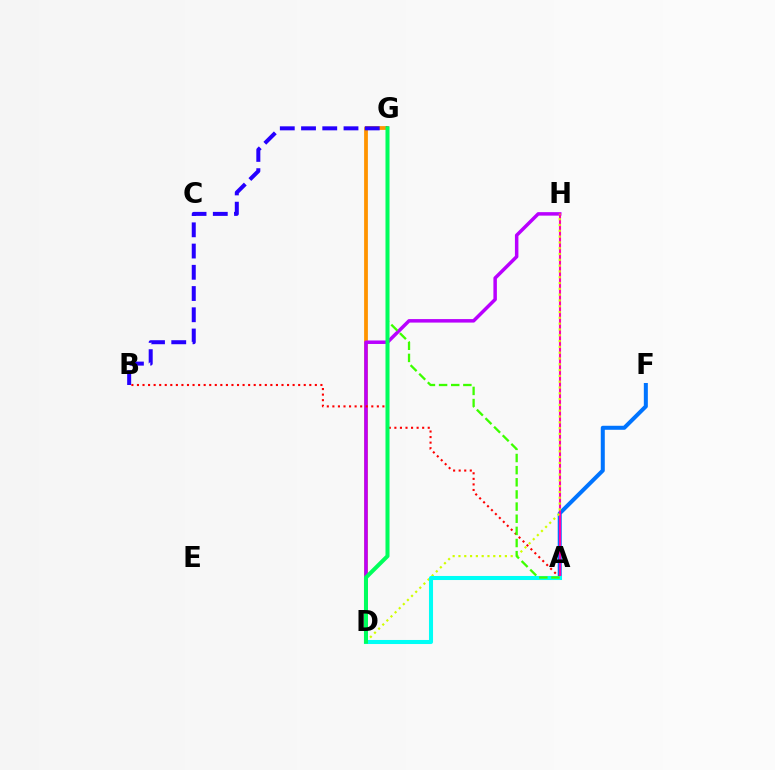{('D', 'G'): [{'color': '#ff9400', 'line_style': 'solid', 'thickness': 2.72}, {'color': '#00ff5c', 'line_style': 'solid', 'thickness': 2.9}], ('A', 'F'): [{'color': '#0074ff', 'line_style': 'solid', 'thickness': 2.89}], ('D', 'H'): [{'color': '#b900ff', 'line_style': 'solid', 'thickness': 2.51}, {'color': '#d1ff00', 'line_style': 'dotted', 'thickness': 1.58}], ('A', 'H'): [{'color': '#ff00ac', 'line_style': 'solid', 'thickness': 1.52}], ('B', 'G'): [{'color': '#2500ff', 'line_style': 'dashed', 'thickness': 2.88}], ('A', 'B'): [{'color': '#ff0000', 'line_style': 'dotted', 'thickness': 1.51}], ('A', 'D'): [{'color': '#00fff6', 'line_style': 'solid', 'thickness': 2.92}], ('A', 'G'): [{'color': '#3dff00', 'line_style': 'dashed', 'thickness': 1.65}]}